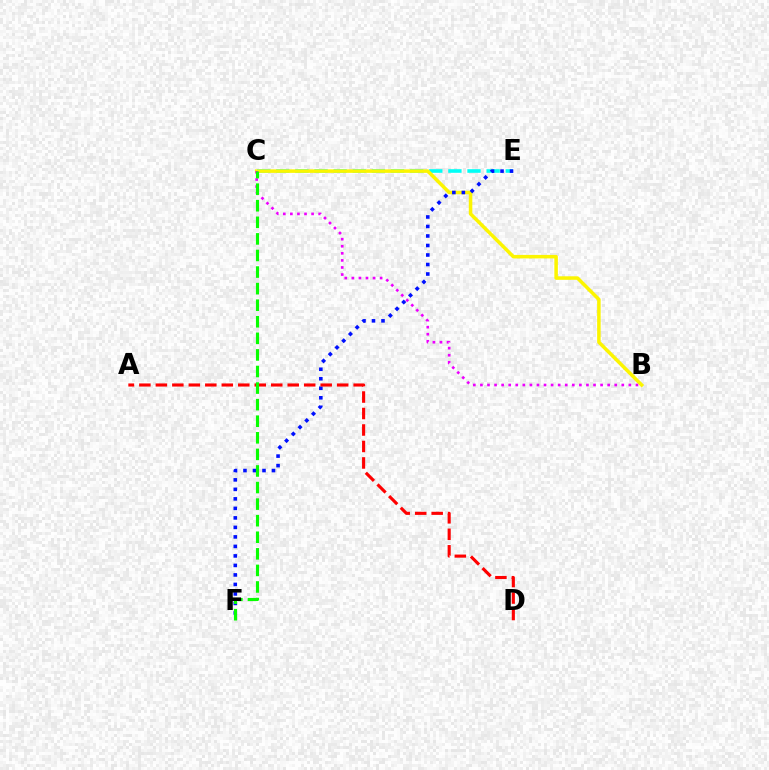{('C', 'E'): [{'color': '#00fff6', 'line_style': 'dashed', 'thickness': 2.6}], ('B', 'C'): [{'color': '#fcf500', 'line_style': 'solid', 'thickness': 2.54}, {'color': '#ee00ff', 'line_style': 'dotted', 'thickness': 1.92}], ('E', 'F'): [{'color': '#0010ff', 'line_style': 'dotted', 'thickness': 2.58}], ('A', 'D'): [{'color': '#ff0000', 'line_style': 'dashed', 'thickness': 2.24}], ('C', 'F'): [{'color': '#08ff00', 'line_style': 'dashed', 'thickness': 2.25}]}